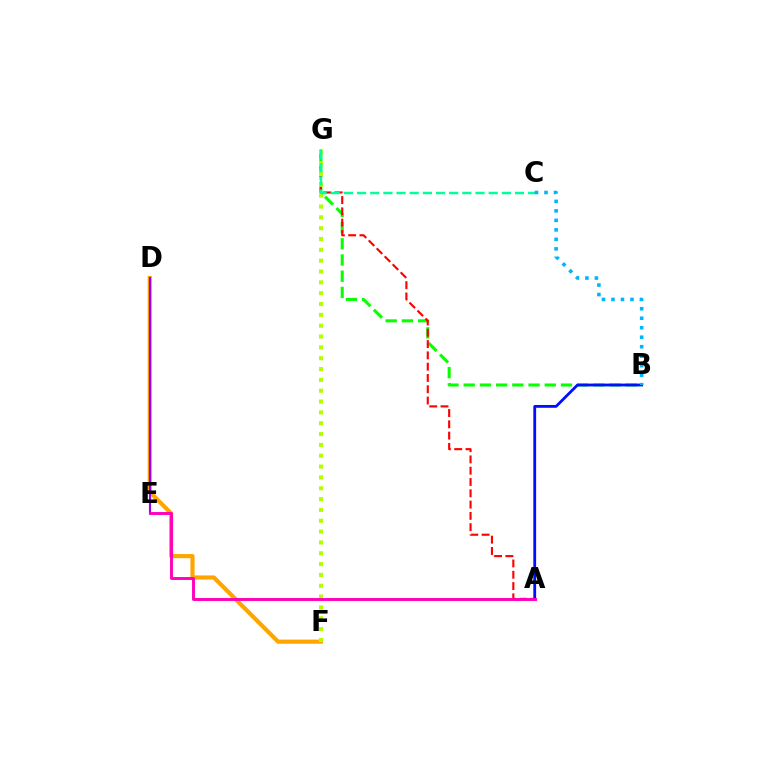{('D', 'F'): [{'color': '#ffa500', 'line_style': 'solid', 'thickness': 2.98}], ('B', 'G'): [{'color': '#08ff00', 'line_style': 'dashed', 'thickness': 2.2}], ('A', 'B'): [{'color': '#0010ff', 'line_style': 'solid', 'thickness': 2.02}], ('D', 'E'): [{'color': '#9b00ff', 'line_style': 'solid', 'thickness': 1.54}], ('A', 'G'): [{'color': '#ff0000', 'line_style': 'dashed', 'thickness': 1.53}], ('F', 'G'): [{'color': '#b3ff00', 'line_style': 'dotted', 'thickness': 2.94}], ('A', 'E'): [{'color': '#ff00bd', 'line_style': 'solid', 'thickness': 2.1}], ('C', 'G'): [{'color': '#00ff9d', 'line_style': 'dashed', 'thickness': 1.79}], ('B', 'C'): [{'color': '#00b5ff', 'line_style': 'dotted', 'thickness': 2.58}]}